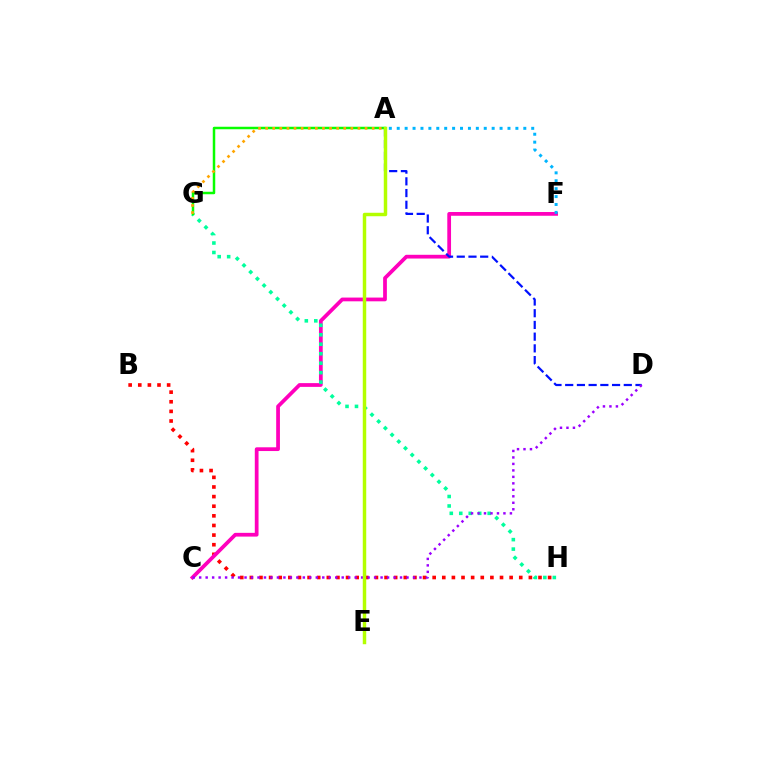{('B', 'H'): [{'color': '#ff0000', 'line_style': 'dotted', 'thickness': 2.61}], ('C', 'F'): [{'color': '#ff00bd', 'line_style': 'solid', 'thickness': 2.7}], ('A', 'D'): [{'color': '#0010ff', 'line_style': 'dashed', 'thickness': 1.59}], ('G', 'H'): [{'color': '#00ff9d', 'line_style': 'dotted', 'thickness': 2.57}], ('A', 'G'): [{'color': '#08ff00', 'line_style': 'solid', 'thickness': 1.8}, {'color': '#ffa500', 'line_style': 'dotted', 'thickness': 1.93}], ('C', 'D'): [{'color': '#9b00ff', 'line_style': 'dotted', 'thickness': 1.76}], ('A', 'F'): [{'color': '#00b5ff', 'line_style': 'dotted', 'thickness': 2.15}], ('A', 'E'): [{'color': '#b3ff00', 'line_style': 'solid', 'thickness': 2.49}]}